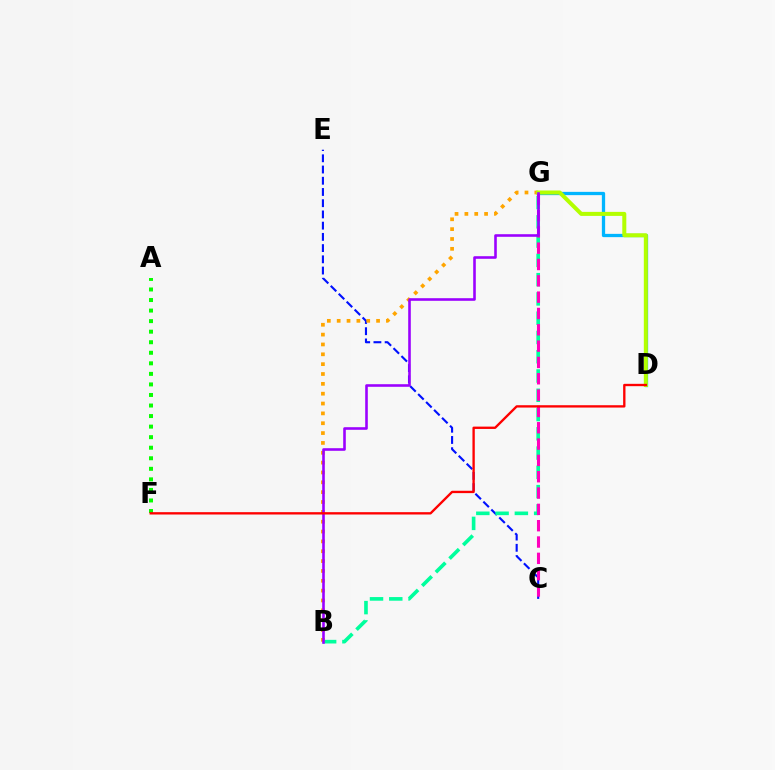{('C', 'E'): [{'color': '#0010ff', 'line_style': 'dashed', 'thickness': 1.52}], ('B', 'G'): [{'color': '#00ff9d', 'line_style': 'dashed', 'thickness': 2.62}, {'color': '#ffa500', 'line_style': 'dotted', 'thickness': 2.68}, {'color': '#9b00ff', 'line_style': 'solid', 'thickness': 1.87}], ('D', 'G'): [{'color': '#00b5ff', 'line_style': 'solid', 'thickness': 2.36}, {'color': '#b3ff00', 'line_style': 'solid', 'thickness': 2.9}], ('C', 'G'): [{'color': '#ff00bd', 'line_style': 'dashed', 'thickness': 2.22}], ('A', 'F'): [{'color': '#08ff00', 'line_style': 'dotted', 'thickness': 2.87}], ('D', 'F'): [{'color': '#ff0000', 'line_style': 'solid', 'thickness': 1.69}]}